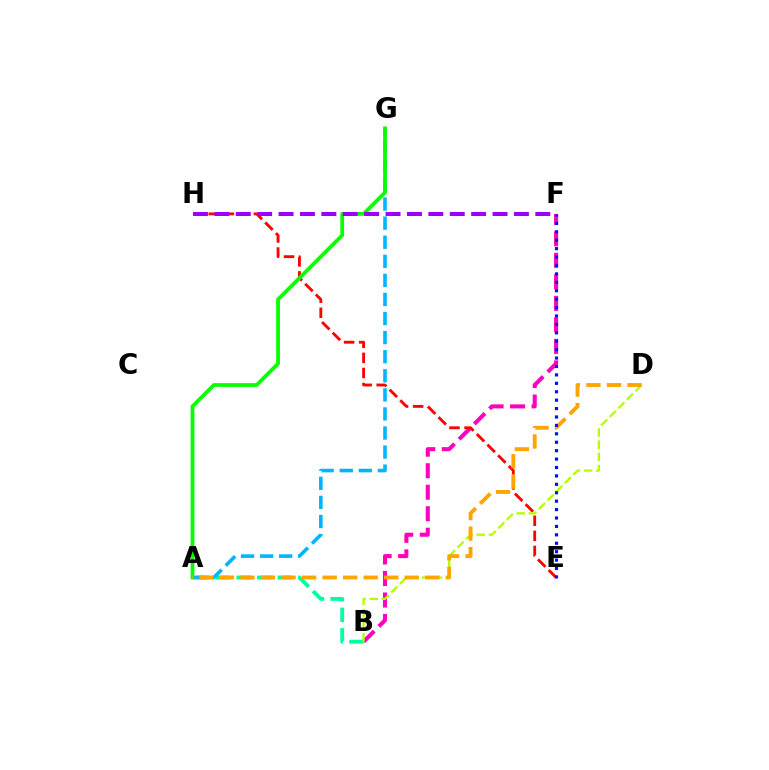{('B', 'F'): [{'color': '#ff00bd', 'line_style': 'dashed', 'thickness': 2.92}], ('A', 'B'): [{'color': '#00ff9d', 'line_style': 'dashed', 'thickness': 2.79}], ('E', 'H'): [{'color': '#ff0000', 'line_style': 'dashed', 'thickness': 2.05}], ('B', 'D'): [{'color': '#b3ff00', 'line_style': 'dashed', 'thickness': 1.65}], ('A', 'G'): [{'color': '#00b5ff', 'line_style': 'dashed', 'thickness': 2.59}, {'color': '#08ff00', 'line_style': 'solid', 'thickness': 2.72}], ('A', 'D'): [{'color': '#ffa500', 'line_style': 'dashed', 'thickness': 2.79}], ('F', 'H'): [{'color': '#9b00ff', 'line_style': 'dashed', 'thickness': 2.91}], ('E', 'F'): [{'color': '#0010ff', 'line_style': 'dotted', 'thickness': 2.29}]}